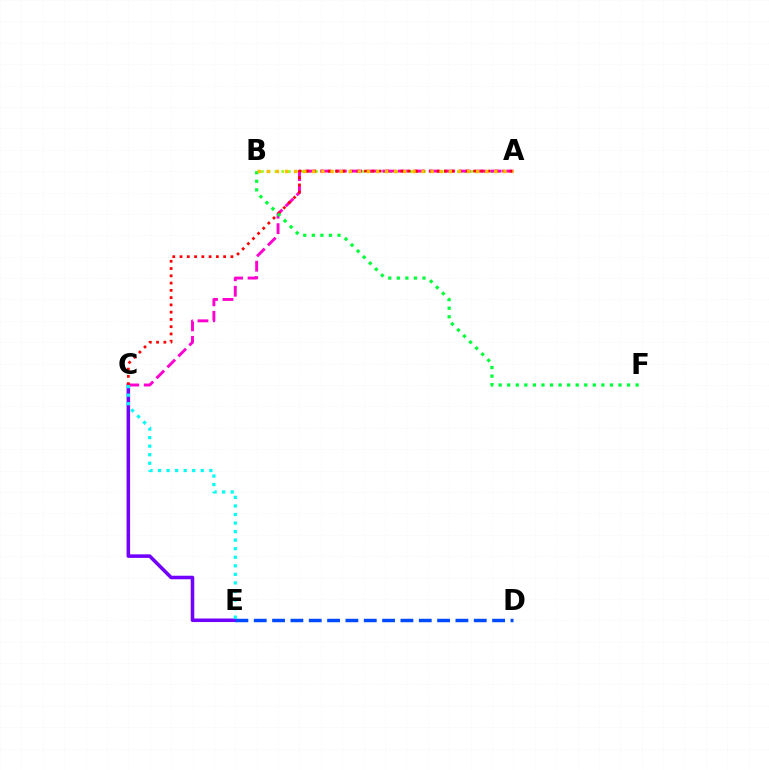{('C', 'E'): [{'color': '#7200ff', 'line_style': 'solid', 'thickness': 2.55}, {'color': '#00fff6', 'line_style': 'dotted', 'thickness': 2.32}], ('A', 'B'): [{'color': '#84ff00', 'line_style': 'dotted', 'thickness': 1.83}, {'color': '#ffbd00', 'line_style': 'dotted', 'thickness': 2.47}], ('A', 'C'): [{'color': '#ff00cf', 'line_style': 'dashed', 'thickness': 2.1}, {'color': '#ff0000', 'line_style': 'dotted', 'thickness': 1.97}], ('D', 'E'): [{'color': '#004bff', 'line_style': 'dashed', 'thickness': 2.49}], ('B', 'F'): [{'color': '#00ff39', 'line_style': 'dotted', 'thickness': 2.33}]}